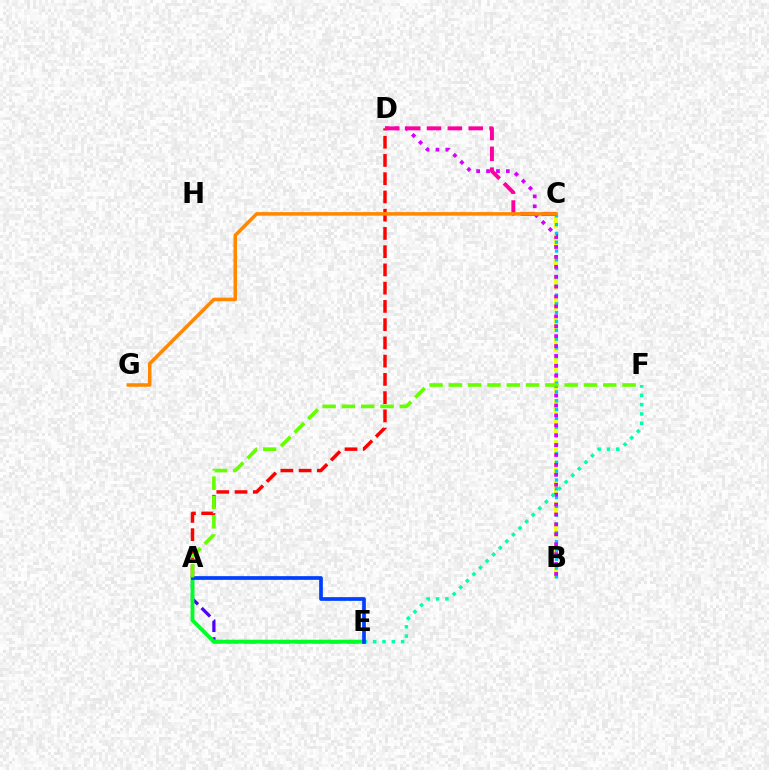{('B', 'C'): [{'color': '#eeff00', 'line_style': 'dashed', 'thickness': 2.79}, {'color': '#00c7ff', 'line_style': 'dotted', 'thickness': 2.39}], ('B', 'D'): [{'color': '#d600ff', 'line_style': 'dotted', 'thickness': 2.69}], ('A', 'E'): [{'color': '#4f00ff', 'line_style': 'dashed', 'thickness': 2.33}, {'color': '#00ff27', 'line_style': 'solid', 'thickness': 2.78}, {'color': '#003fff', 'line_style': 'solid', 'thickness': 2.67}], ('E', 'F'): [{'color': '#00ffaf', 'line_style': 'dotted', 'thickness': 2.53}], ('A', 'D'): [{'color': '#ff0000', 'line_style': 'dashed', 'thickness': 2.48}], ('C', 'D'): [{'color': '#ff00a0', 'line_style': 'dashed', 'thickness': 2.83}], ('A', 'F'): [{'color': '#66ff00', 'line_style': 'dashed', 'thickness': 2.62}], ('C', 'G'): [{'color': '#ff8800', 'line_style': 'solid', 'thickness': 2.55}]}